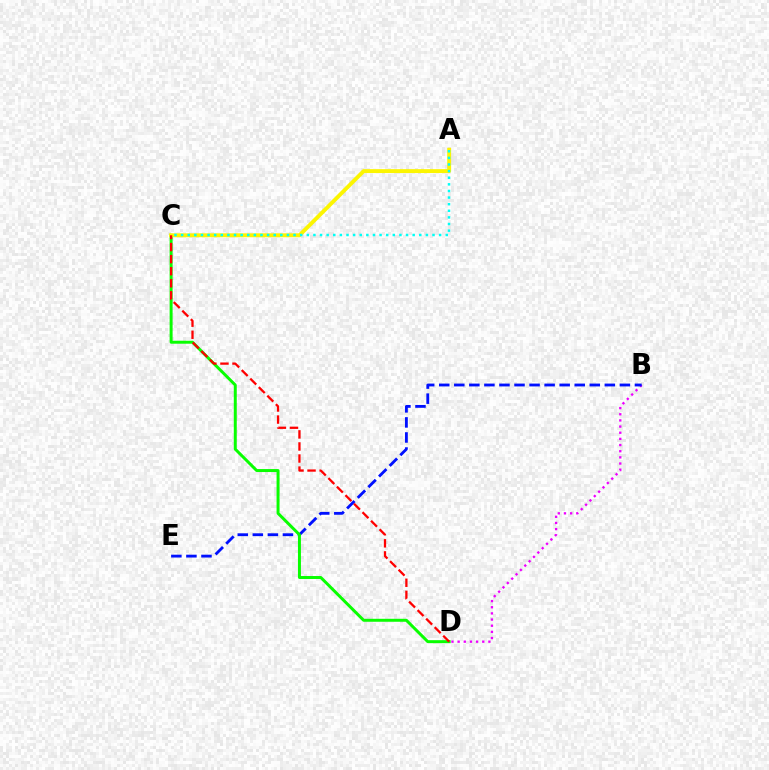{('B', 'D'): [{'color': '#ee00ff', 'line_style': 'dotted', 'thickness': 1.67}], ('B', 'E'): [{'color': '#0010ff', 'line_style': 'dashed', 'thickness': 2.05}], ('C', 'D'): [{'color': '#08ff00', 'line_style': 'solid', 'thickness': 2.14}, {'color': '#ff0000', 'line_style': 'dashed', 'thickness': 1.64}], ('A', 'C'): [{'color': '#fcf500', 'line_style': 'solid', 'thickness': 2.82}, {'color': '#00fff6', 'line_style': 'dotted', 'thickness': 1.8}]}